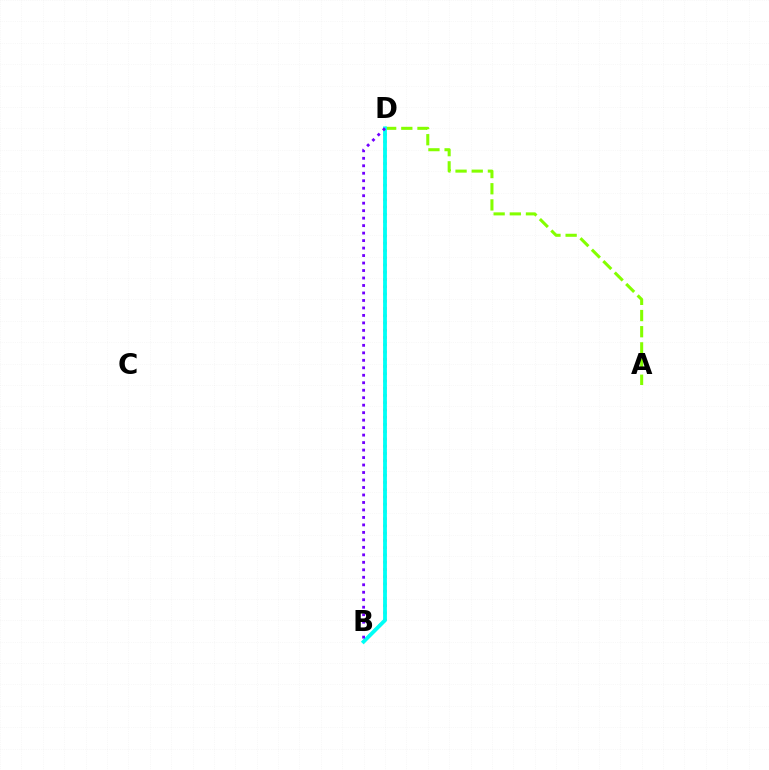{('A', 'D'): [{'color': '#84ff00', 'line_style': 'dashed', 'thickness': 2.2}], ('B', 'D'): [{'color': '#ff0000', 'line_style': 'dotted', 'thickness': 1.97}, {'color': '#00fff6', 'line_style': 'solid', 'thickness': 2.74}, {'color': '#7200ff', 'line_style': 'dotted', 'thickness': 2.03}]}